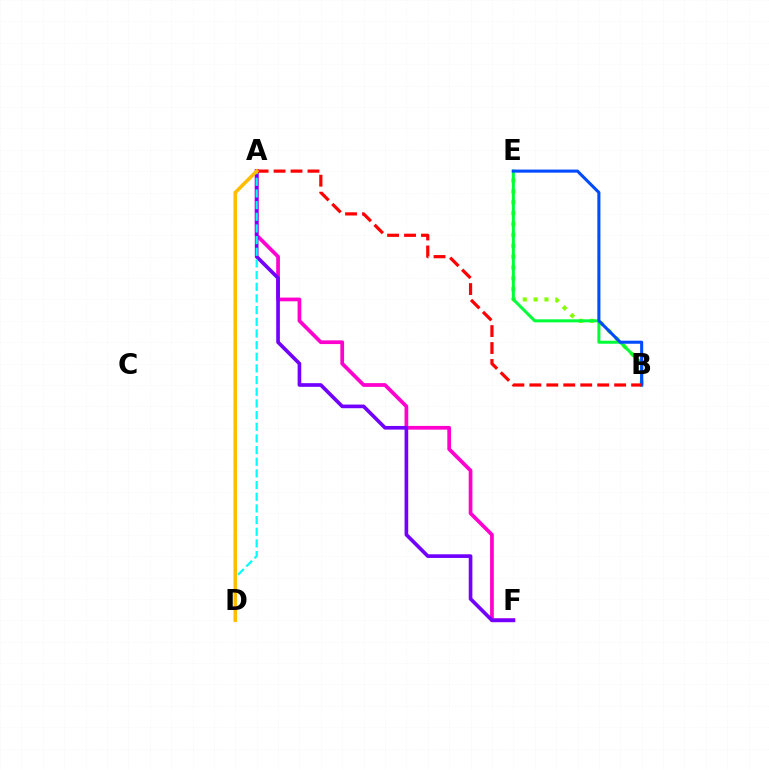{('B', 'E'): [{'color': '#84ff00', 'line_style': 'dotted', 'thickness': 2.95}, {'color': '#00ff39', 'line_style': 'solid', 'thickness': 2.18}, {'color': '#004bff', 'line_style': 'solid', 'thickness': 2.21}], ('A', 'F'): [{'color': '#ff00cf', 'line_style': 'solid', 'thickness': 2.68}, {'color': '#7200ff', 'line_style': 'solid', 'thickness': 2.63}], ('A', 'B'): [{'color': '#ff0000', 'line_style': 'dashed', 'thickness': 2.3}], ('A', 'D'): [{'color': '#00fff6', 'line_style': 'dashed', 'thickness': 1.58}, {'color': '#ffbd00', 'line_style': 'solid', 'thickness': 2.57}]}